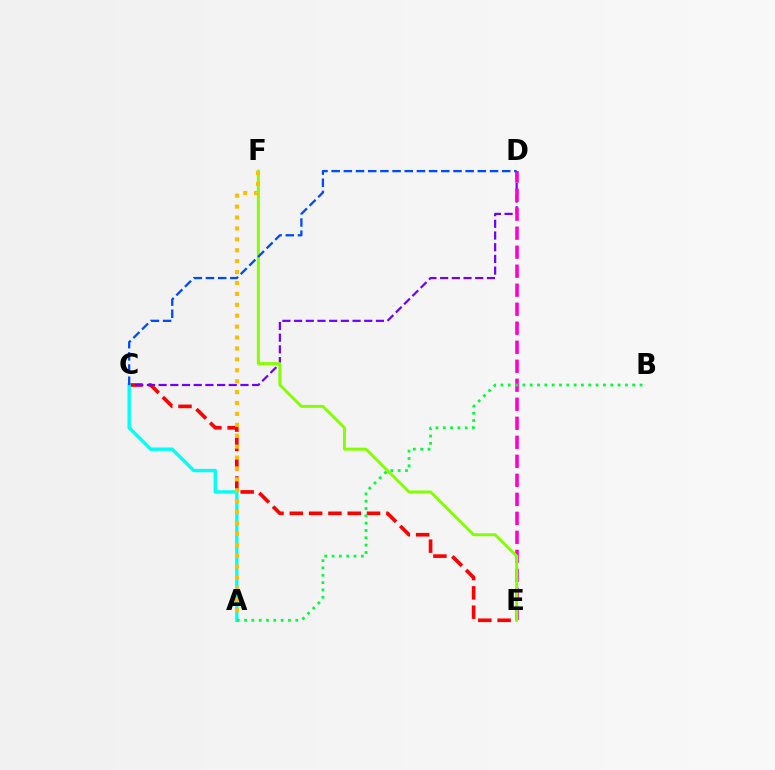{('C', 'E'): [{'color': '#ff0000', 'line_style': 'dashed', 'thickness': 2.62}], ('C', 'D'): [{'color': '#7200ff', 'line_style': 'dashed', 'thickness': 1.59}, {'color': '#004bff', 'line_style': 'dashed', 'thickness': 1.65}], ('A', 'C'): [{'color': '#00fff6', 'line_style': 'solid', 'thickness': 2.43}], ('D', 'E'): [{'color': '#ff00cf', 'line_style': 'dashed', 'thickness': 2.58}], ('E', 'F'): [{'color': '#84ff00', 'line_style': 'solid', 'thickness': 2.12}], ('A', 'F'): [{'color': '#ffbd00', 'line_style': 'dotted', 'thickness': 2.96}], ('A', 'B'): [{'color': '#00ff39', 'line_style': 'dotted', 'thickness': 1.99}]}